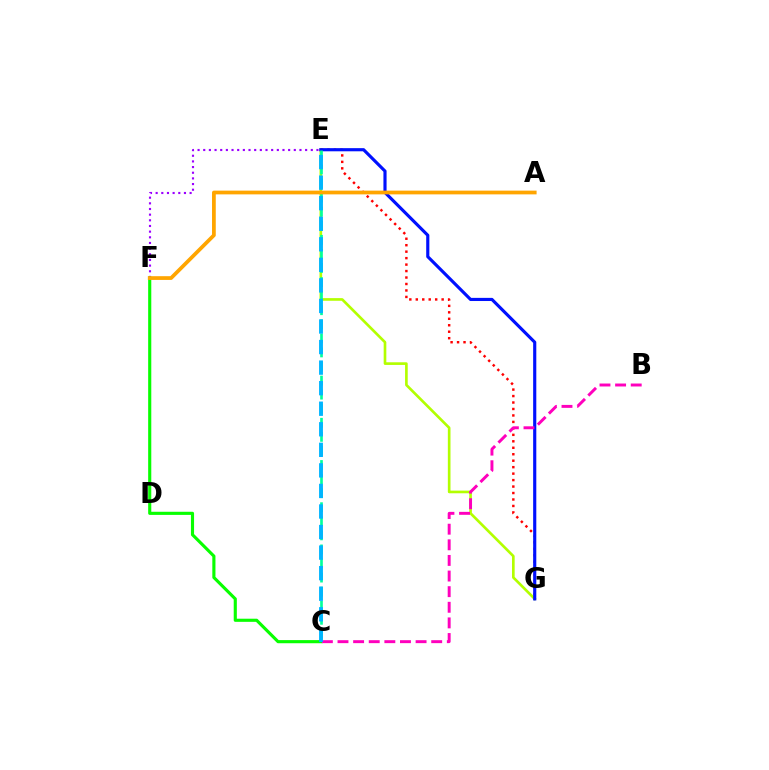{('E', 'G'): [{'color': '#b3ff00', 'line_style': 'solid', 'thickness': 1.91}, {'color': '#ff0000', 'line_style': 'dotted', 'thickness': 1.76}, {'color': '#0010ff', 'line_style': 'solid', 'thickness': 2.27}], ('C', 'E'): [{'color': '#00ff9d', 'line_style': 'dashed', 'thickness': 1.91}, {'color': '#00b5ff', 'line_style': 'dashed', 'thickness': 2.79}], ('E', 'F'): [{'color': '#9b00ff', 'line_style': 'dotted', 'thickness': 1.54}], ('C', 'F'): [{'color': '#08ff00', 'line_style': 'solid', 'thickness': 2.25}], ('B', 'C'): [{'color': '#ff00bd', 'line_style': 'dashed', 'thickness': 2.12}], ('A', 'F'): [{'color': '#ffa500', 'line_style': 'solid', 'thickness': 2.7}]}